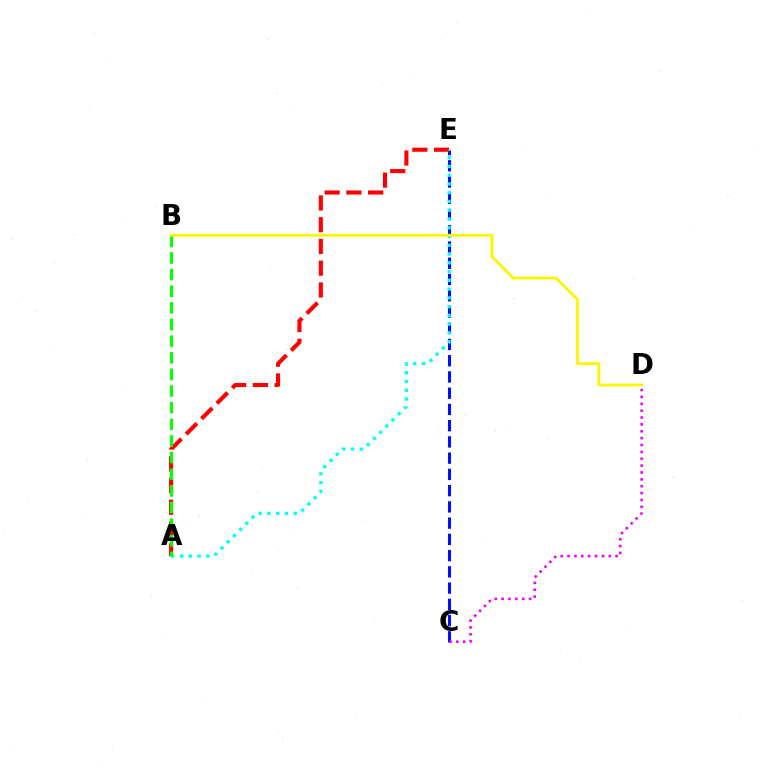{('C', 'E'): [{'color': '#0010ff', 'line_style': 'dashed', 'thickness': 2.21}], ('A', 'E'): [{'color': '#ff0000', 'line_style': 'dashed', 'thickness': 2.95}, {'color': '#00fff6', 'line_style': 'dotted', 'thickness': 2.38}], ('C', 'D'): [{'color': '#ee00ff', 'line_style': 'dotted', 'thickness': 1.87}], ('A', 'B'): [{'color': '#08ff00', 'line_style': 'dashed', 'thickness': 2.26}], ('B', 'D'): [{'color': '#fcf500', 'line_style': 'solid', 'thickness': 2.02}]}